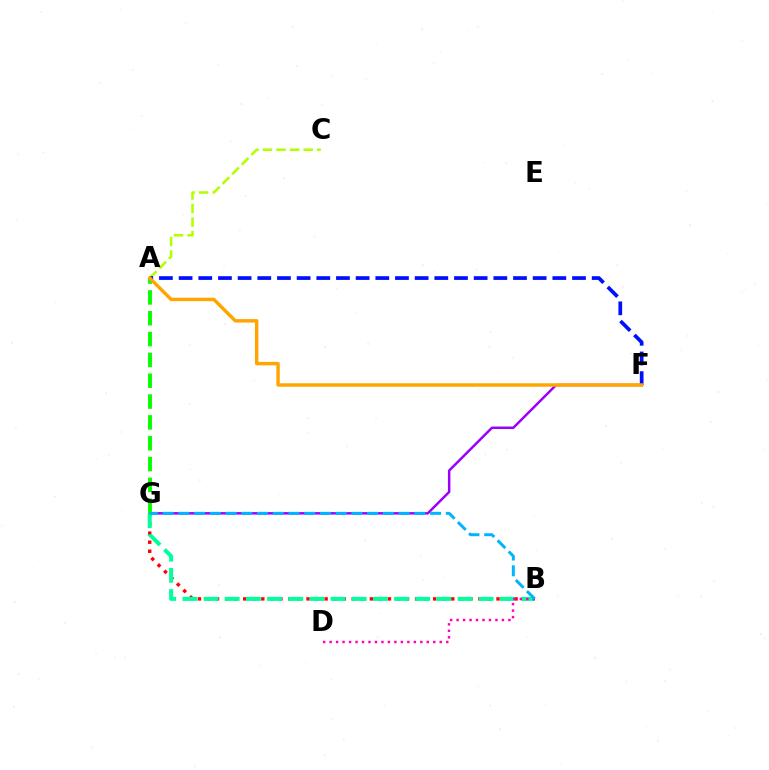{('F', 'G'): [{'color': '#9b00ff', 'line_style': 'solid', 'thickness': 1.78}], ('B', 'G'): [{'color': '#ff0000', 'line_style': 'dotted', 'thickness': 2.46}, {'color': '#00ff9d', 'line_style': 'dashed', 'thickness': 2.88}, {'color': '#00b5ff', 'line_style': 'dashed', 'thickness': 2.14}], ('A', 'C'): [{'color': '#b3ff00', 'line_style': 'dashed', 'thickness': 1.85}], ('A', 'G'): [{'color': '#08ff00', 'line_style': 'dashed', 'thickness': 2.83}], ('B', 'D'): [{'color': '#ff00bd', 'line_style': 'dotted', 'thickness': 1.76}], ('A', 'F'): [{'color': '#0010ff', 'line_style': 'dashed', 'thickness': 2.67}, {'color': '#ffa500', 'line_style': 'solid', 'thickness': 2.47}]}